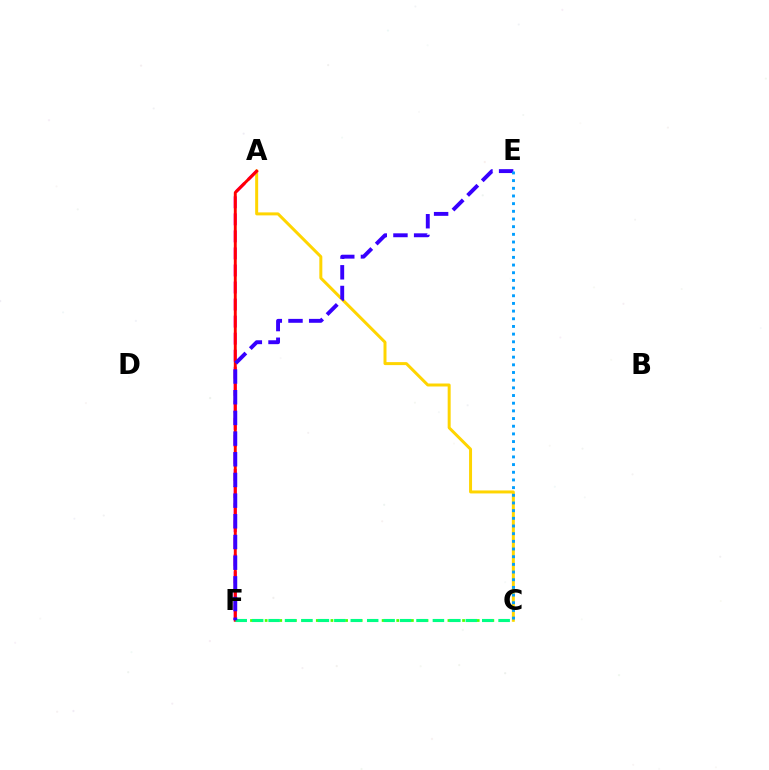{('A', 'C'): [{'color': '#ffd500', 'line_style': 'solid', 'thickness': 2.15}], ('C', 'F'): [{'color': '#4fff00', 'line_style': 'dotted', 'thickness': 1.99}, {'color': '#00ff86', 'line_style': 'dashed', 'thickness': 2.23}], ('A', 'F'): [{'color': '#ff00ed', 'line_style': 'dashed', 'thickness': 2.32}, {'color': '#ff0000', 'line_style': 'solid', 'thickness': 2.11}], ('E', 'F'): [{'color': '#3700ff', 'line_style': 'dashed', 'thickness': 2.81}], ('C', 'E'): [{'color': '#009eff', 'line_style': 'dotted', 'thickness': 2.09}]}